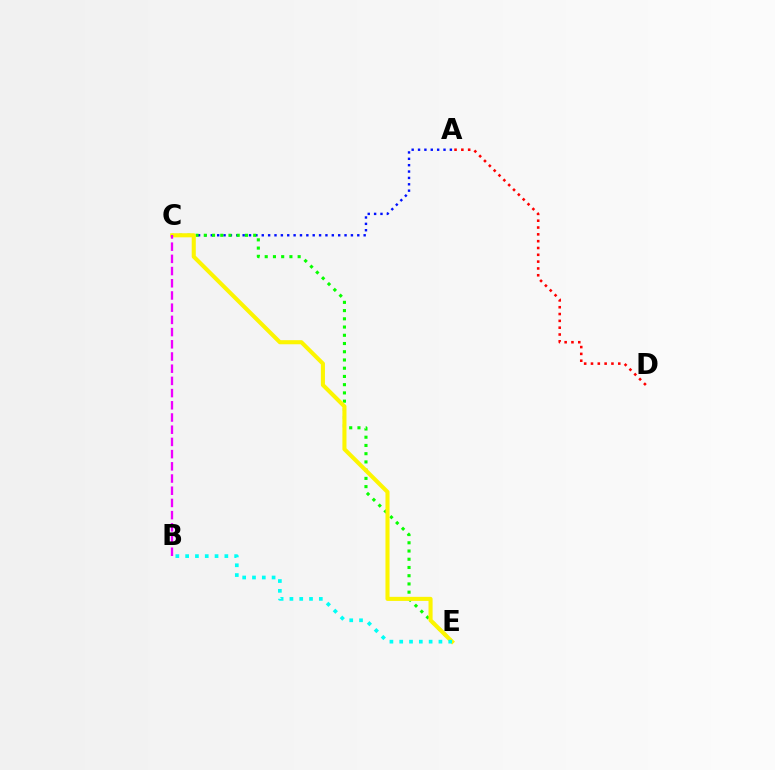{('A', 'C'): [{'color': '#0010ff', 'line_style': 'dotted', 'thickness': 1.73}], ('C', 'E'): [{'color': '#08ff00', 'line_style': 'dotted', 'thickness': 2.24}, {'color': '#fcf500', 'line_style': 'solid', 'thickness': 2.94}], ('B', 'E'): [{'color': '#00fff6', 'line_style': 'dotted', 'thickness': 2.66}], ('A', 'D'): [{'color': '#ff0000', 'line_style': 'dotted', 'thickness': 1.85}], ('B', 'C'): [{'color': '#ee00ff', 'line_style': 'dashed', 'thickness': 1.66}]}